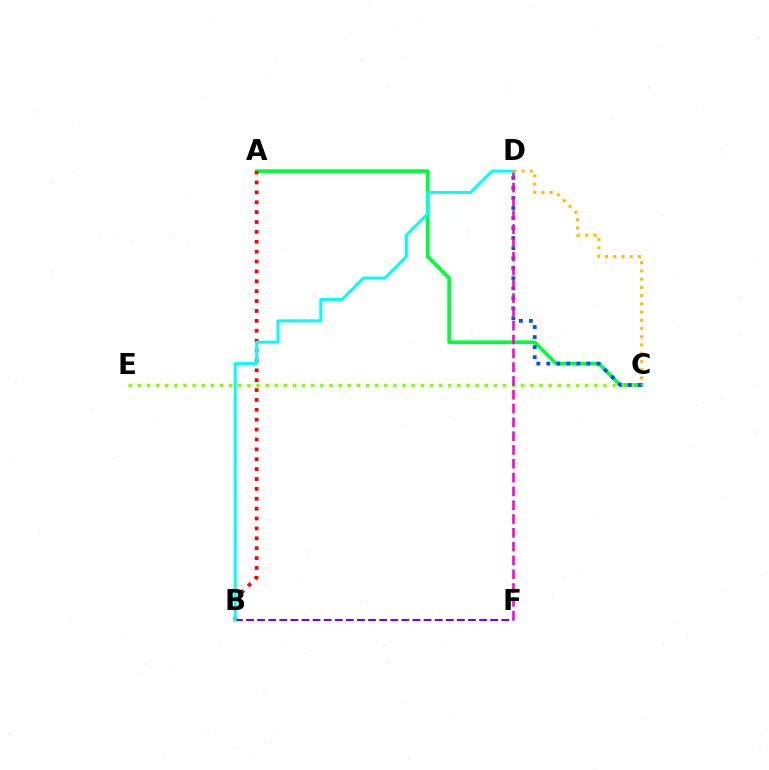{('A', 'C'): [{'color': '#00ff39', 'line_style': 'solid', 'thickness': 2.67}], ('C', 'E'): [{'color': '#84ff00', 'line_style': 'dotted', 'thickness': 2.48}], ('C', 'D'): [{'color': '#004bff', 'line_style': 'dotted', 'thickness': 2.73}, {'color': '#ffbd00', 'line_style': 'dotted', 'thickness': 2.24}], ('A', 'B'): [{'color': '#ff0000', 'line_style': 'dotted', 'thickness': 2.69}], ('B', 'F'): [{'color': '#7200ff', 'line_style': 'dashed', 'thickness': 1.51}], ('D', 'F'): [{'color': '#ff00cf', 'line_style': 'dashed', 'thickness': 1.88}], ('B', 'D'): [{'color': '#00fff6', 'line_style': 'solid', 'thickness': 2.15}]}